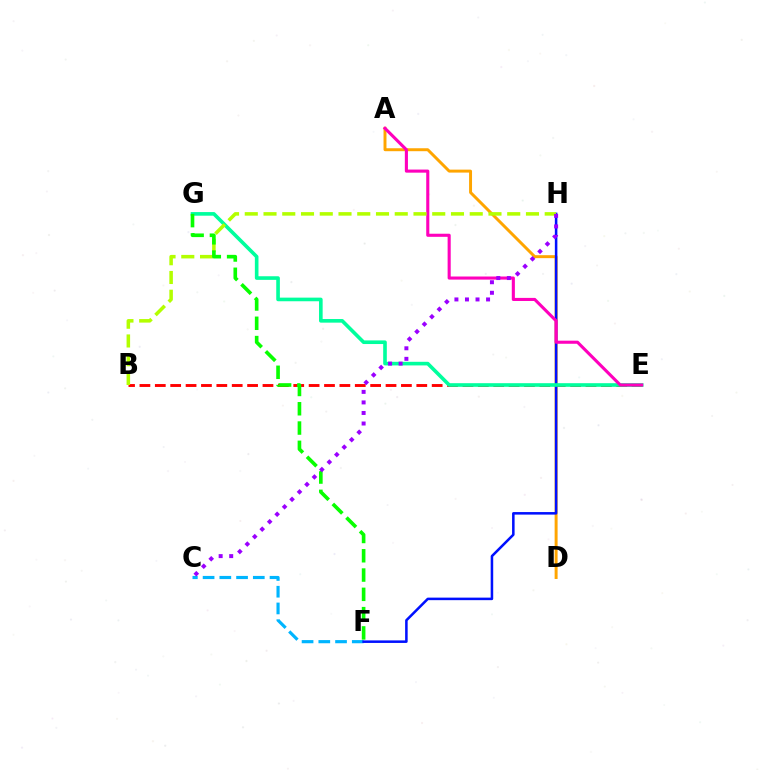{('A', 'D'): [{'color': '#ffa500', 'line_style': 'solid', 'thickness': 2.13}], ('C', 'F'): [{'color': '#00b5ff', 'line_style': 'dashed', 'thickness': 2.27}], ('B', 'E'): [{'color': '#ff0000', 'line_style': 'dashed', 'thickness': 2.09}], ('F', 'H'): [{'color': '#0010ff', 'line_style': 'solid', 'thickness': 1.82}], ('E', 'G'): [{'color': '#00ff9d', 'line_style': 'solid', 'thickness': 2.61}], ('A', 'E'): [{'color': '#ff00bd', 'line_style': 'solid', 'thickness': 2.23}], ('B', 'H'): [{'color': '#b3ff00', 'line_style': 'dashed', 'thickness': 2.55}], ('F', 'G'): [{'color': '#08ff00', 'line_style': 'dashed', 'thickness': 2.62}], ('C', 'H'): [{'color': '#9b00ff', 'line_style': 'dotted', 'thickness': 2.87}]}